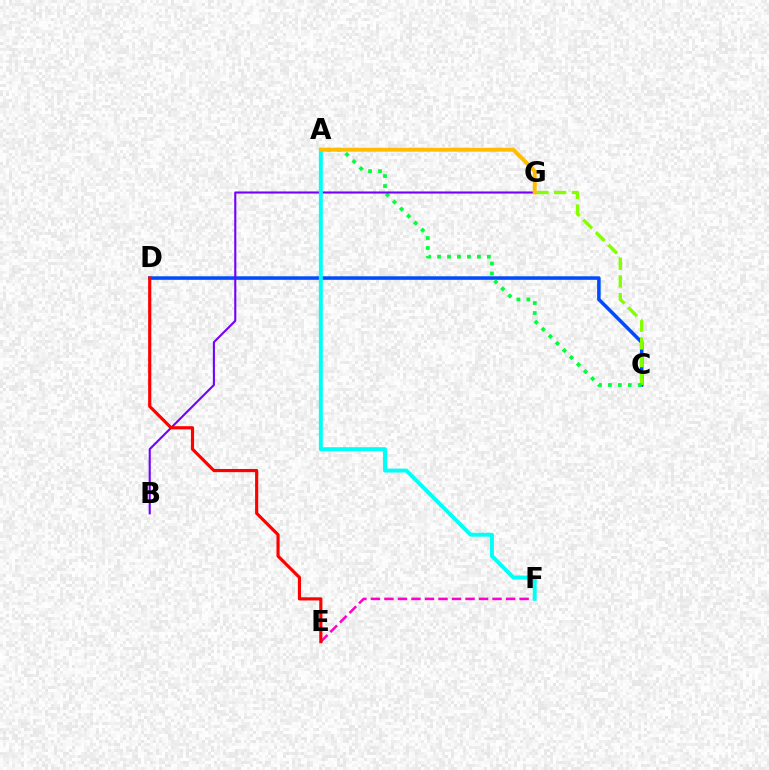{('C', 'D'): [{'color': '#004bff', 'line_style': 'solid', 'thickness': 2.55}], ('E', 'F'): [{'color': '#ff00cf', 'line_style': 'dashed', 'thickness': 1.84}], ('C', 'G'): [{'color': '#84ff00', 'line_style': 'dashed', 'thickness': 2.41}], ('A', 'C'): [{'color': '#00ff39', 'line_style': 'dotted', 'thickness': 2.71}], ('B', 'G'): [{'color': '#7200ff', 'line_style': 'solid', 'thickness': 1.51}], ('A', 'F'): [{'color': '#00fff6', 'line_style': 'solid', 'thickness': 2.82}], ('D', 'E'): [{'color': '#ff0000', 'line_style': 'solid', 'thickness': 2.27}], ('A', 'G'): [{'color': '#ffbd00', 'line_style': 'solid', 'thickness': 2.84}]}